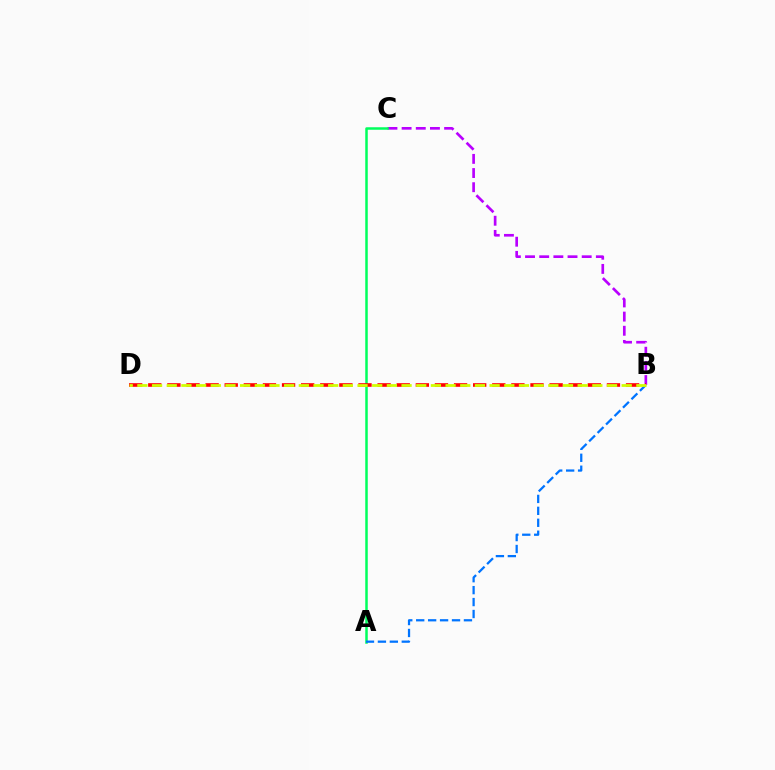{('B', 'C'): [{'color': '#b900ff', 'line_style': 'dashed', 'thickness': 1.92}], ('A', 'C'): [{'color': '#00ff5c', 'line_style': 'solid', 'thickness': 1.81}], ('A', 'B'): [{'color': '#0074ff', 'line_style': 'dashed', 'thickness': 1.62}], ('B', 'D'): [{'color': '#ff0000', 'line_style': 'dashed', 'thickness': 2.6}, {'color': '#d1ff00', 'line_style': 'dashed', 'thickness': 1.99}]}